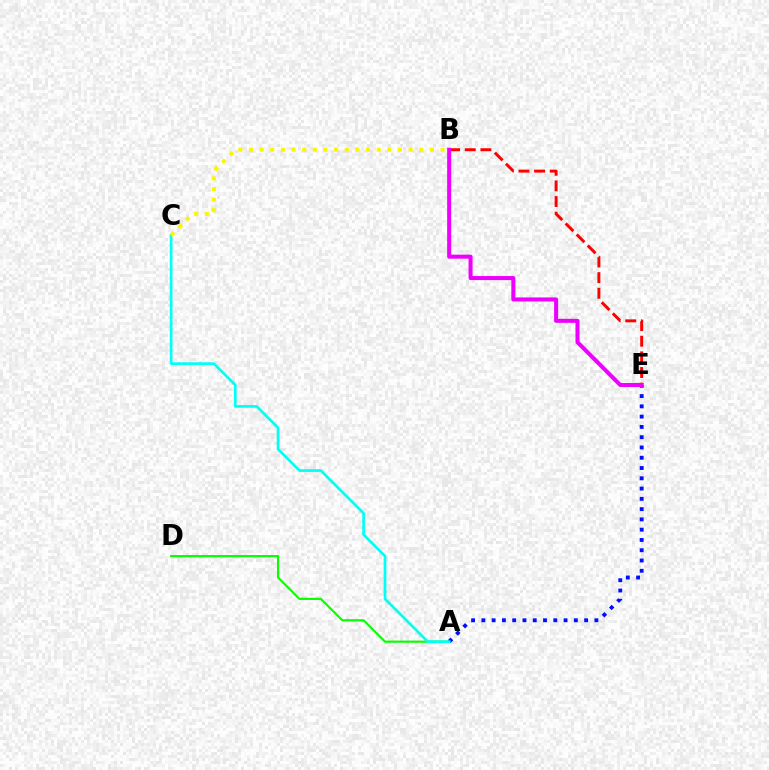{('B', 'E'): [{'color': '#ff0000', 'line_style': 'dashed', 'thickness': 2.12}, {'color': '#ee00ff', 'line_style': 'solid', 'thickness': 2.91}], ('A', 'D'): [{'color': '#08ff00', 'line_style': 'solid', 'thickness': 1.56}], ('A', 'E'): [{'color': '#0010ff', 'line_style': 'dotted', 'thickness': 2.79}], ('A', 'C'): [{'color': '#00fff6', 'line_style': 'solid', 'thickness': 1.94}], ('B', 'C'): [{'color': '#fcf500', 'line_style': 'dotted', 'thickness': 2.89}]}